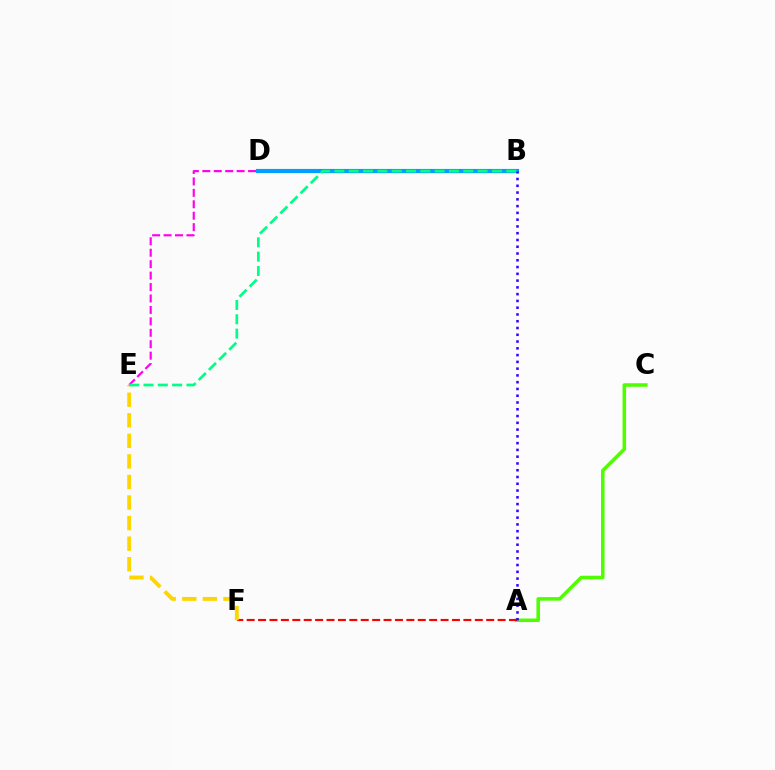{('D', 'E'): [{'color': '#ff00ed', 'line_style': 'dashed', 'thickness': 1.55}], ('B', 'D'): [{'color': '#009eff', 'line_style': 'solid', 'thickness': 2.99}], ('A', 'C'): [{'color': '#4fff00', 'line_style': 'solid', 'thickness': 2.55}], ('A', 'F'): [{'color': '#ff0000', 'line_style': 'dashed', 'thickness': 1.55}], ('A', 'B'): [{'color': '#3700ff', 'line_style': 'dotted', 'thickness': 1.84}], ('E', 'F'): [{'color': '#ffd500', 'line_style': 'dashed', 'thickness': 2.79}], ('B', 'E'): [{'color': '#00ff86', 'line_style': 'dashed', 'thickness': 1.95}]}